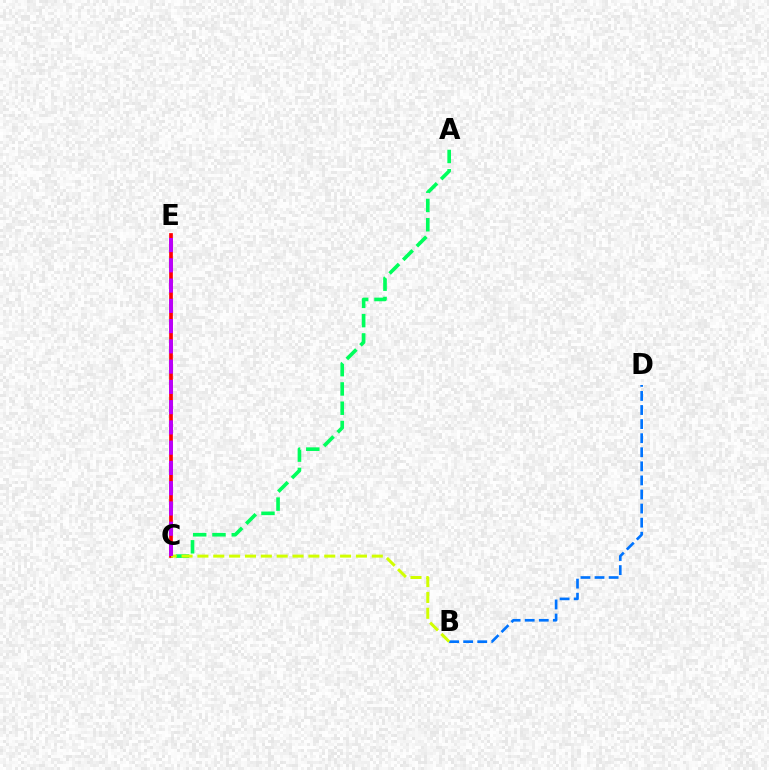{('A', 'C'): [{'color': '#00ff5c', 'line_style': 'dashed', 'thickness': 2.62}], ('C', 'E'): [{'color': '#ff0000', 'line_style': 'solid', 'thickness': 2.66}, {'color': '#b900ff', 'line_style': 'dashed', 'thickness': 2.75}], ('B', 'D'): [{'color': '#0074ff', 'line_style': 'dashed', 'thickness': 1.91}], ('B', 'C'): [{'color': '#d1ff00', 'line_style': 'dashed', 'thickness': 2.15}]}